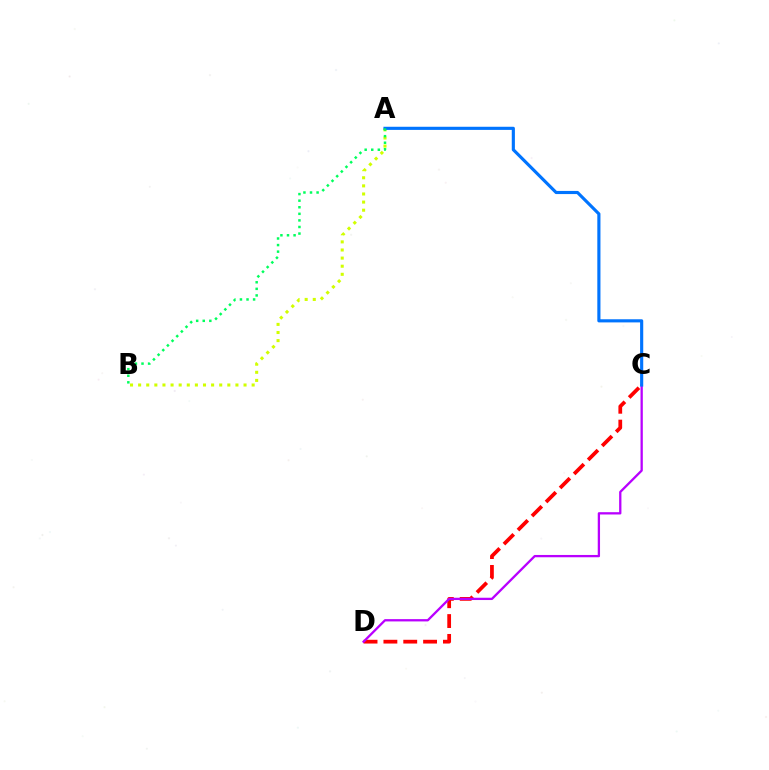{('C', 'D'): [{'color': '#ff0000', 'line_style': 'dashed', 'thickness': 2.7}, {'color': '#b900ff', 'line_style': 'solid', 'thickness': 1.65}], ('A', 'B'): [{'color': '#d1ff00', 'line_style': 'dotted', 'thickness': 2.2}, {'color': '#00ff5c', 'line_style': 'dotted', 'thickness': 1.79}], ('A', 'C'): [{'color': '#0074ff', 'line_style': 'solid', 'thickness': 2.26}]}